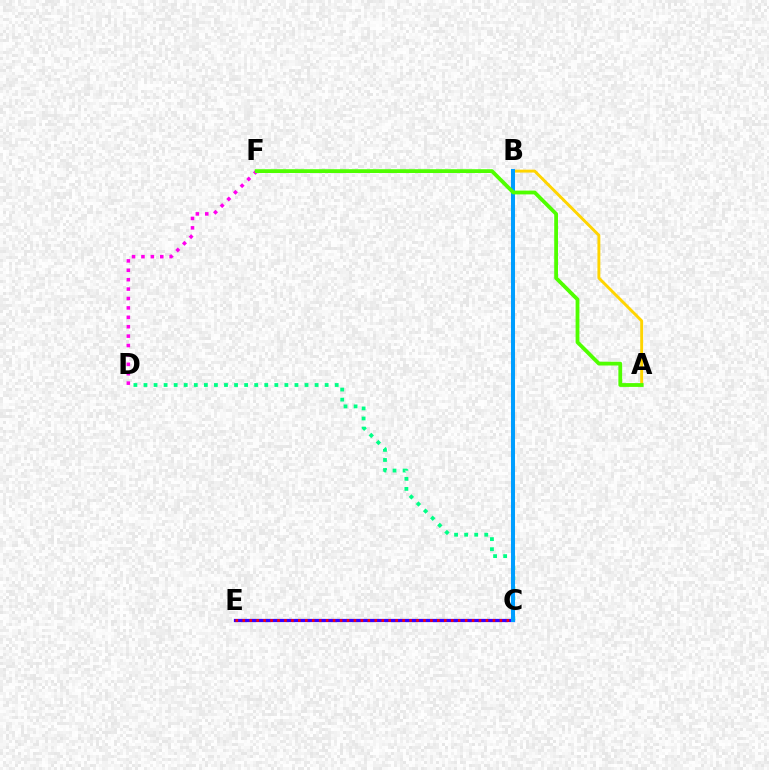{('A', 'B'): [{'color': '#ffd500', 'line_style': 'solid', 'thickness': 2.1}], ('D', 'F'): [{'color': '#ff00ed', 'line_style': 'dotted', 'thickness': 2.56}], ('C', 'E'): [{'color': '#3700ff', 'line_style': 'solid', 'thickness': 2.33}, {'color': '#ff0000', 'line_style': 'dotted', 'thickness': 1.89}], ('C', 'D'): [{'color': '#00ff86', 'line_style': 'dotted', 'thickness': 2.73}], ('B', 'C'): [{'color': '#009eff', 'line_style': 'solid', 'thickness': 2.9}], ('A', 'F'): [{'color': '#4fff00', 'line_style': 'solid', 'thickness': 2.73}]}